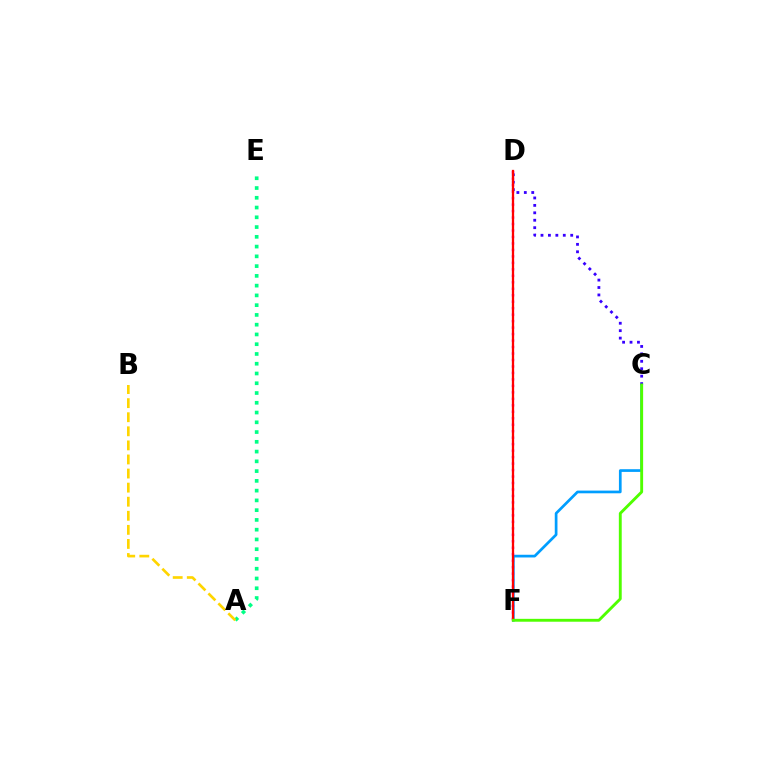{('C', 'F'): [{'color': '#009eff', 'line_style': 'solid', 'thickness': 1.95}, {'color': '#4fff00', 'line_style': 'solid', 'thickness': 2.08}], ('A', 'E'): [{'color': '#00ff86', 'line_style': 'dotted', 'thickness': 2.65}], ('A', 'B'): [{'color': '#ffd500', 'line_style': 'dashed', 'thickness': 1.91}], ('C', 'D'): [{'color': '#3700ff', 'line_style': 'dotted', 'thickness': 2.02}], ('D', 'F'): [{'color': '#ff00ed', 'line_style': 'dotted', 'thickness': 1.76}, {'color': '#ff0000', 'line_style': 'solid', 'thickness': 1.64}]}